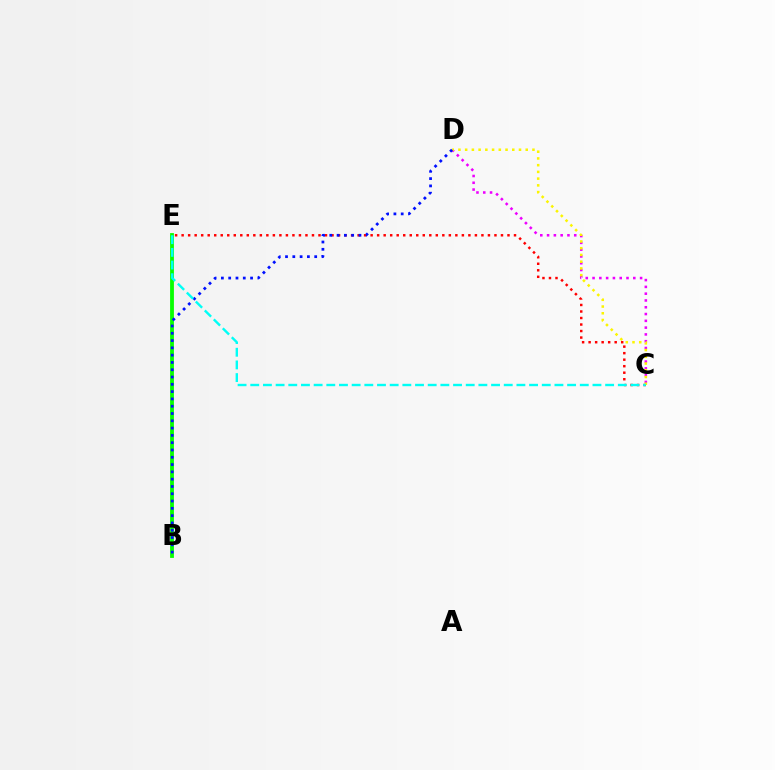{('C', 'E'): [{'color': '#ff0000', 'line_style': 'dotted', 'thickness': 1.77}, {'color': '#00fff6', 'line_style': 'dashed', 'thickness': 1.72}], ('B', 'E'): [{'color': '#08ff00', 'line_style': 'solid', 'thickness': 2.75}], ('C', 'D'): [{'color': '#ee00ff', 'line_style': 'dotted', 'thickness': 1.84}, {'color': '#fcf500', 'line_style': 'dotted', 'thickness': 1.83}], ('B', 'D'): [{'color': '#0010ff', 'line_style': 'dotted', 'thickness': 1.98}]}